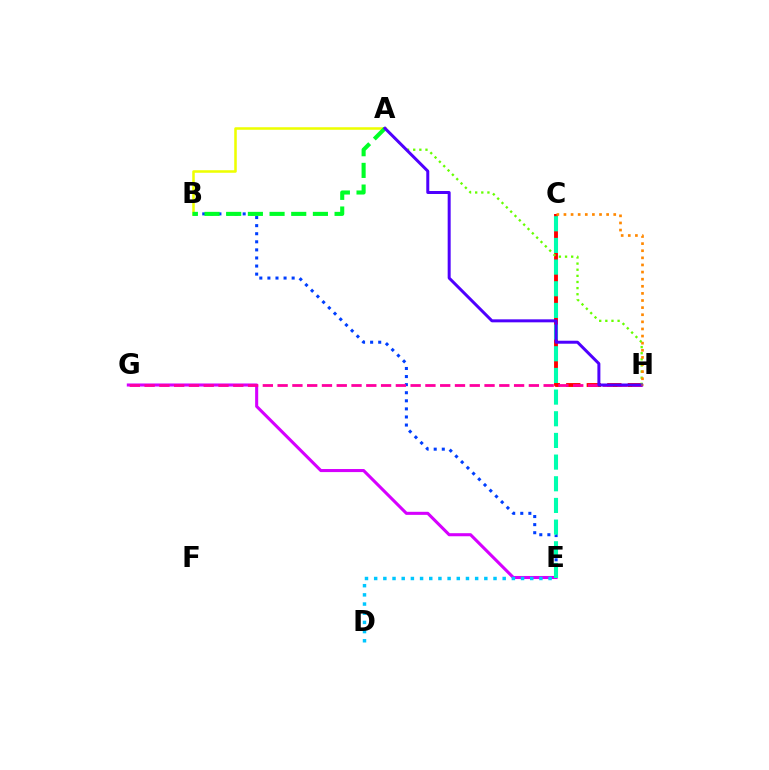{('C', 'H'): [{'color': '#ff0000', 'line_style': 'dashed', 'thickness': 2.79}, {'color': '#ff8800', 'line_style': 'dotted', 'thickness': 1.93}], ('B', 'E'): [{'color': '#003fff', 'line_style': 'dotted', 'thickness': 2.2}], ('A', 'B'): [{'color': '#eeff00', 'line_style': 'solid', 'thickness': 1.83}, {'color': '#00ff27', 'line_style': 'dashed', 'thickness': 2.94}], ('A', 'H'): [{'color': '#66ff00', 'line_style': 'dotted', 'thickness': 1.67}, {'color': '#4f00ff', 'line_style': 'solid', 'thickness': 2.15}], ('E', 'G'): [{'color': '#d600ff', 'line_style': 'solid', 'thickness': 2.21}], ('C', 'E'): [{'color': '#00ffaf', 'line_style': 'dashed', 'thickness': 2.94}], ('D', 'E'): [{'color': '#00c7ff', 'line_style': 'dotted', 'thickness': 2.49}], ('G', 'H'): [{'color': '#ff00a0', 'line_style': 'dashed', 'thickness': 2.01}]}